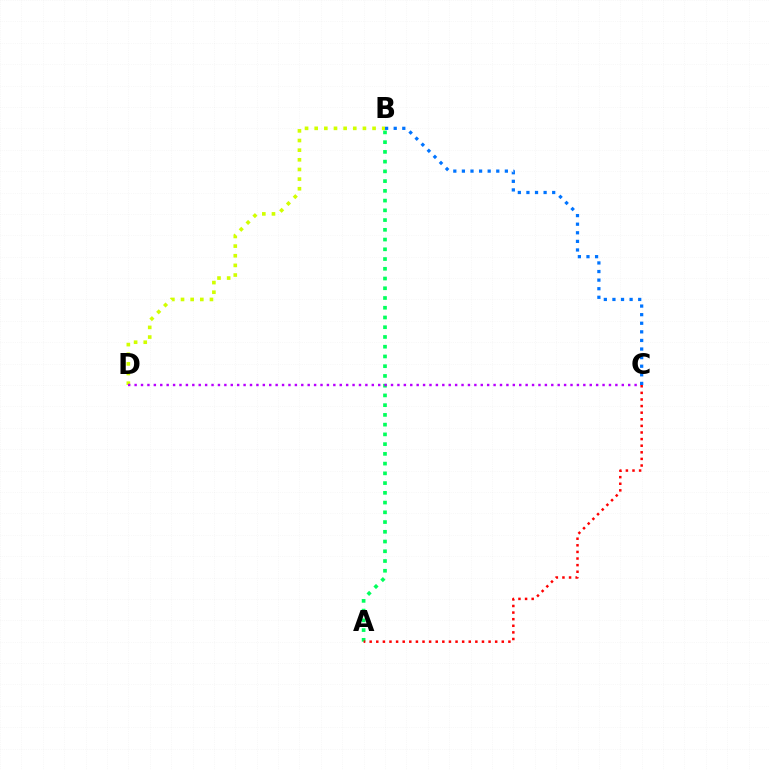{('A', 'B'): [{'color': '#00ff5c', 'line_style': 'dotted', 'thickness': 2.65}], ('B', 'D'): [{'color': '#d1ff00', 'line_style': 'dotted', 'thickness': 2.62}], ('C', 'D'): [{'color': '#b900ff', 'line_style': 'dotted', 'thickness': 1.74}], ('B', 'C'): [{'color': '#0074ff', 'line_style': 'dotted', 'thickness': 2.33}], ('A', 'C'): [{'color': '#ff0000', 'line_style': 'dotted', 'thickness': 1.79}]}